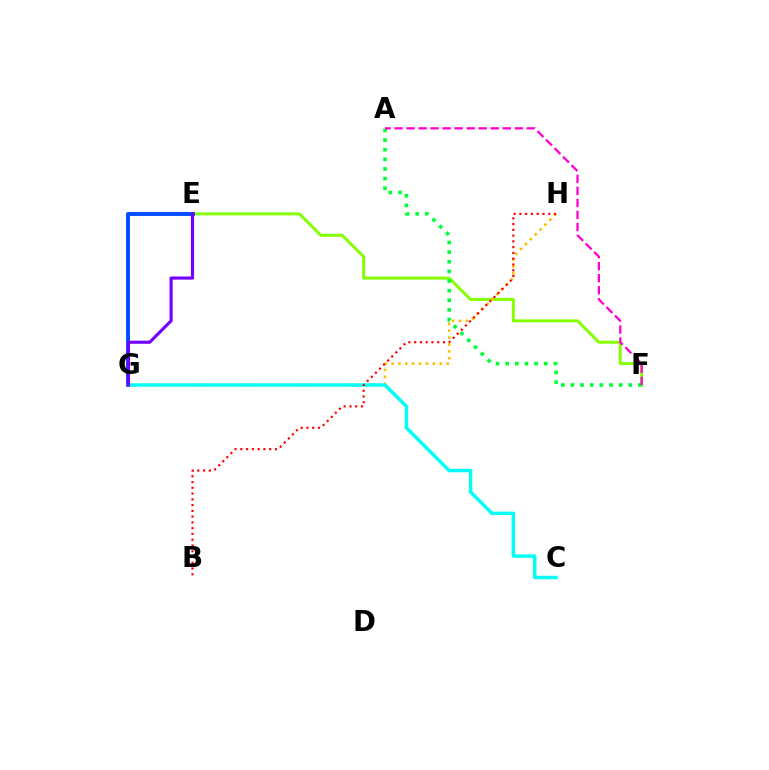{('E', 'F'): [{'color': '#84ff00', 'line_style': 'solid', 'thickness': 2.12}], ('E', 'G'): [{'color': '#004bff', 'line_style': 'solid', 'thickness': 2.79}, {'color': '#7200ff', 'line_style': 'solid', 'thickness': 2.26}], ('G', 'H'): [{'color': '#ffbd00', 'line_style': 'dotted', 'thickness': 1.87}], ('C', 'G'): [{'color': '#00fff6', 'line_style': 'solid', 'thickness': 2.49}], ('A', 'F'): [{'color': '#00ff39', 'line_style': 'dotted', 'thickness': 2.62}, {'color': '#ff00cf', 'line_style': 'dashed', 'thickness': 1.63}], ('B', 'H'): [{'color': '#ff0000', 'line_style': 'dotted', 'thickness': 1.57}]}